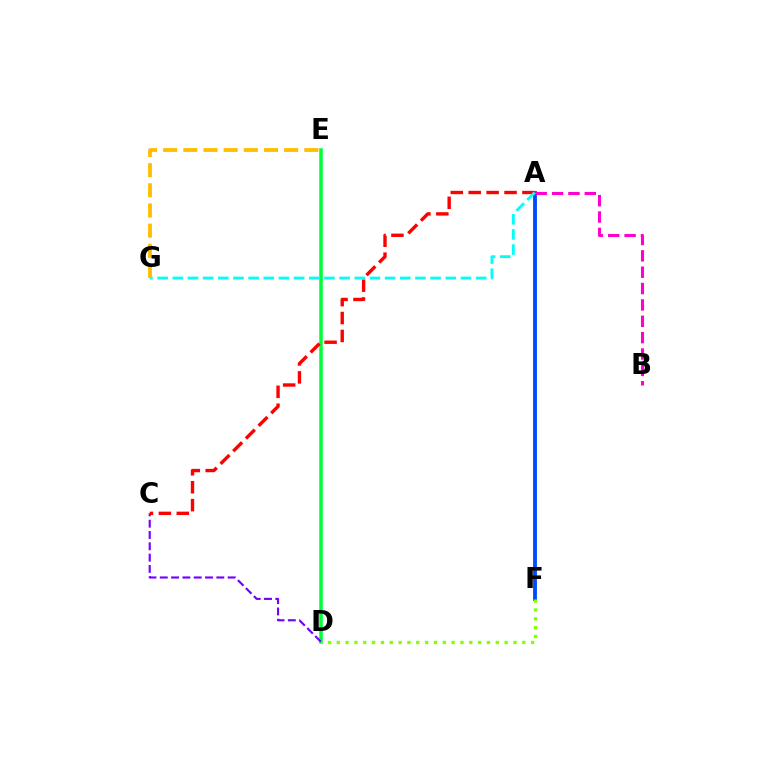{('A', 'F'): [{'color': '#004bff', 'line_style': 'solid', 'thickness': 2.76}], ('D', 'E'): [{'color': '#00ff39', 'line_style': 'solid', 'thickness': 2.55}], ('A', 'B'): [{'color': '#ff00cf', 'line_style': 'dashed', 'thickness': 2.22}], ('D', 'F'): [{'color': '#84ff00', 'line_style': 'dotted', 'thickness': 2.4}], ('C', 'D'): [{'color': '#7200ff', 'line_style': 'dashed', 'thickness': 1.54}], ('A', 'C'): [{'color': '#ff0000', 'line_style': 'dashed', 'thickness': 2.43}], ('A', 'G'): [{'color': '#00fff6', 'line_style': 'dashed', 'thickness': 2.06}], ('E', 'G'): [{'color': '#ffbd00', 'line_style': 'dashed', 'thickness': 2.74}]}